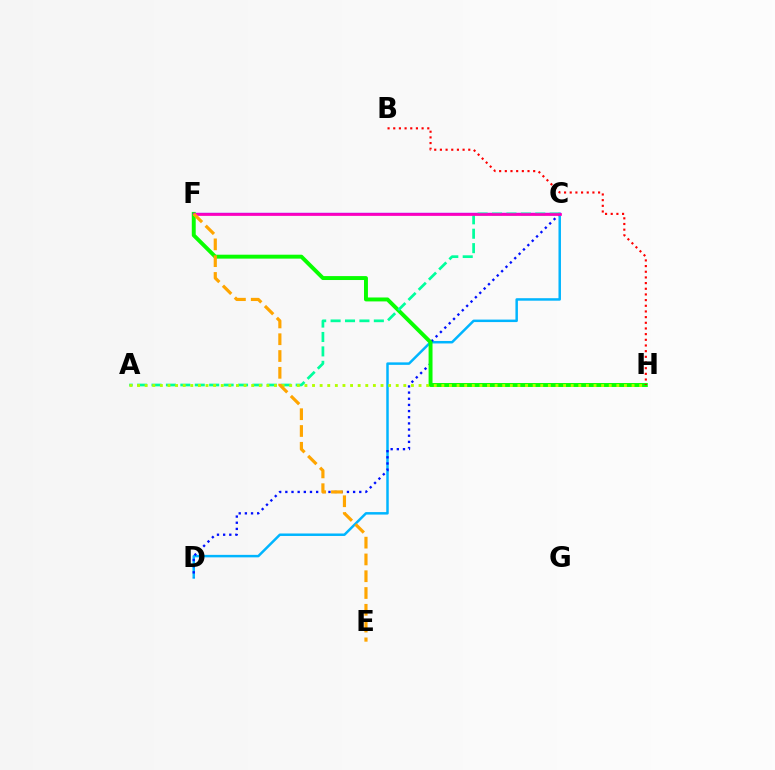{('C', 'D'): [{'color': '#00b5ff', 'line_style': 'solid', 'thickness': 1.79}, {'color': '#0010ff', 'line_style': 'dotted', 'thickness': 1.67}], ('F', 'H'): [{'color': '#08ff00', 'line_style': 'solid', 'thickness': 2.83}], ('C', 'F'): [{'color': '#9b00ff', 'line_style': 'solid', 'thickness': 1.73}, {'color': '#ff00bd', 'line_style': 'solid', 'thickness': 1.94}], ('A', 'C'): [{'color': '#00ff9d', 'line_style': 'dashed', 'thickness': 1.96}], ('B', 'H'): [{'color': '#ff0000', 'line_style': 'dotted', 'thickness': 1.54}], ('A', 'H'): [{'color': '#b3ff00', 'line_style': 'dotted', 'thickness': 2.07}], ('E', 'F'): [{'color': '#ffa500', 'line_style': 'dashed', 'thickness': 2.28}]}